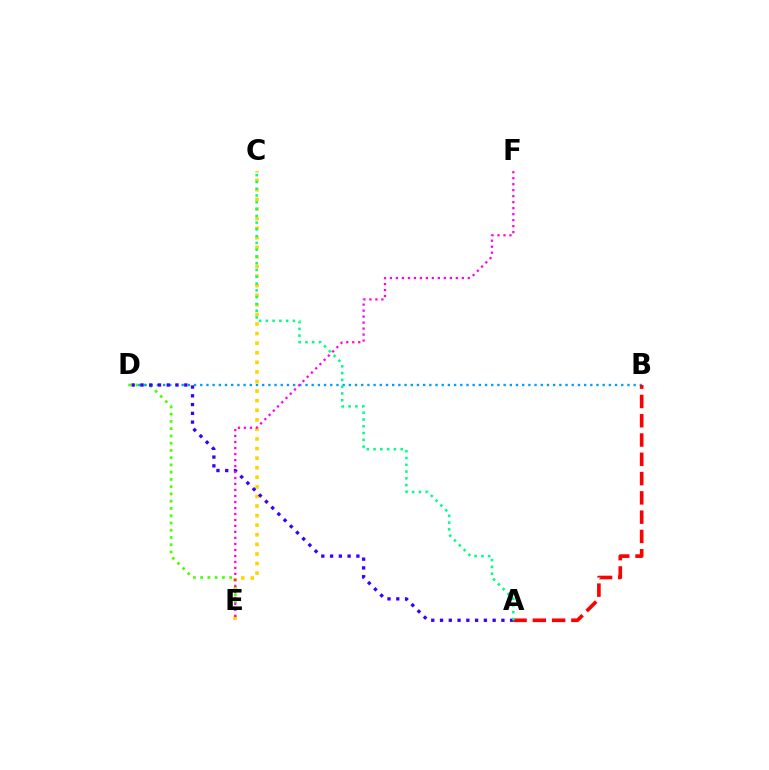{('D', 'E'): [{'color': '#4fff00', 'line_style': 'dotted', 'thickness': 1.97}], ('B', 'D'): [{'color': '#009eff', 'line_style': 'dotted', 'thickness': 1.68}], ('C', 'E'): [{'color': '#ffd500', 'line_style': 'dotted', 'thickness': 2.6}], ('A', 'B'): [{'color': '#ff0000', 'line_style': 'dashed', 'thickness': 2.62}], ('A', 'D'): [{'color': '#3700ff', 'line_style': 'dotted', 'thickness': 2.38}], ('A', 'C'): [{'color': '#00ff86', 'line_style': 'dotted', 'thickness': 1.84}], ('E', 'F'): [{'color': '#ff00ed', 'line_style': 'dotted', 'thickness': 1.63}]}